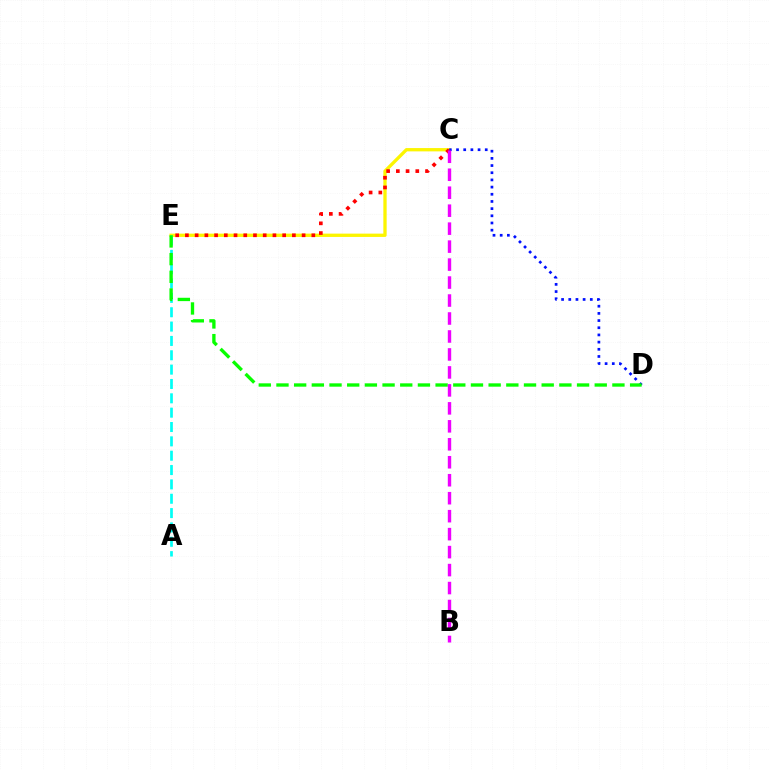{('C', 'E'): [{'color': '#fcf500', 'line_style': 'solid', 'thickness': 2.38}, {'color': '#ff0000', 'line_style': 'dotted', 'thickness': 2.64}], ('A', 'E'): [{'color': '#00fff6', 'line_style': 'dashed', 'thickness': 1.95}], ('C', 'D'): [{'color': '#0010ff', 'line_style': 'dotted', 'thickness': 1.95}], ('D', 'E'): [{'color': '#08ff00', 'line_style': 'dashed', 'thickness': 2.4}], ('B', 'C'): [{'color': '#ee00ff', 'line_style': 'dashed', 'thickness': 2.44}]}